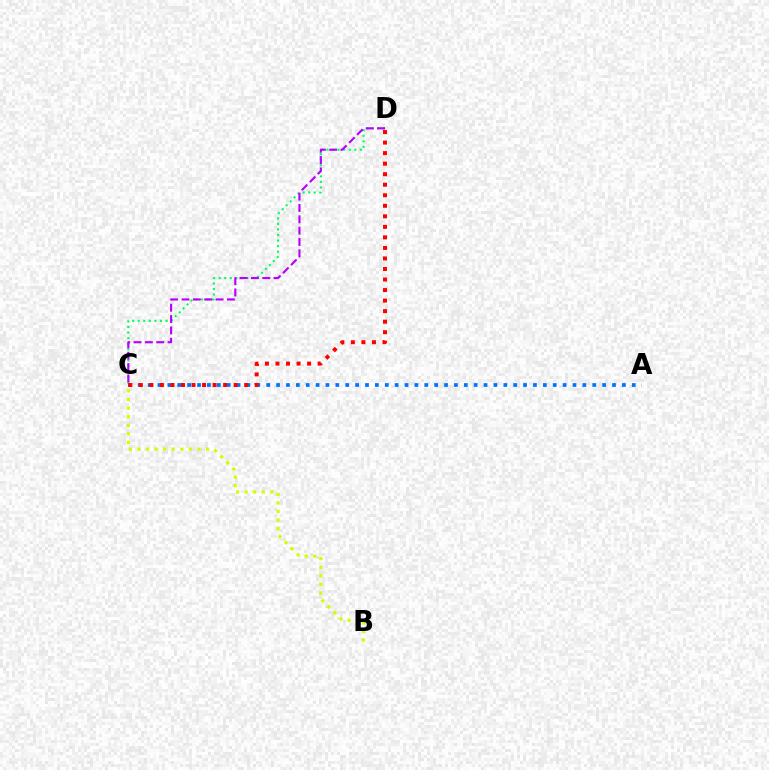{('C', 'D'): [{'color': '#00ff5c', 'line_style': 'dotted', 'thickness': 1.51}, {'color': '#ff0000', 'line_style': 'dotted', 'thickness': 2.86}, {'color': '#b900ff', 'line_style': 'dashed', 'thickness': 1.54}], ('A', 'C'): [{'color': '#0074ff', 'line_style': 'dotted', 'thickness': 2.68}], ('B', 'C'): [{'color': '#d1ff00', 'line_style': 'dotted', 'thickness': 2.33}]}